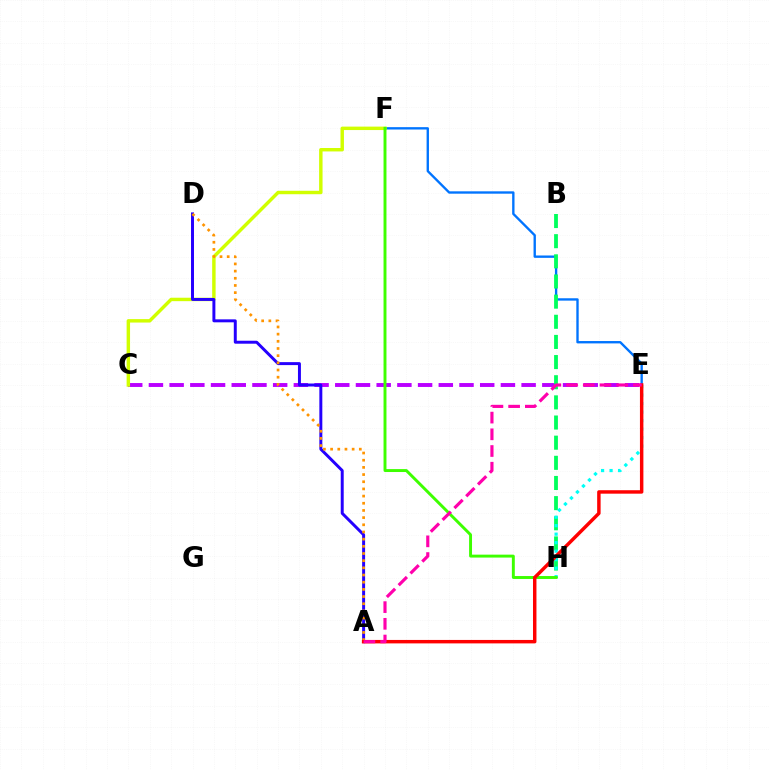{('C', 'E'): [{'color': '#b900ff', 'line_style': 'dashed', 'thickness': 2.81}], ('E', 'F'): [{'color': '#0074ff', 'line_style': 'solid', 'thickness': 1.7}], ('C', 'F'): [{'color': '#d1ff00', 'line_style': 'solid', 'thickness': 2.48}], ('A', 'D'): [{'color': '#2500ff', 'line_style': 'solid', 'thickness': 2.13}, {'color': '#ff9400', 'line_style': 'dotted', 'thickness': 1.95}], ('B', 'H'): [{'color': '#00ff5c', 'line_style': 'dashed', 'thickness': 2.74}], ('E', 'H'): [{'color': '#00fff6', 'line_style': 'dotted', 'thickness': 2.31}], ('F', 'H'): [{'color': '#3dff00', 'line_style': 'solid', 'thickness': 2.11}], ('A', 'E'): [{'color': '#ff0000', 'line_style': 'solid', 'thickness': 2.49}, {'color': '#ff00ac', 'line_style': 'dashed', 'thickness': 2.27}]}